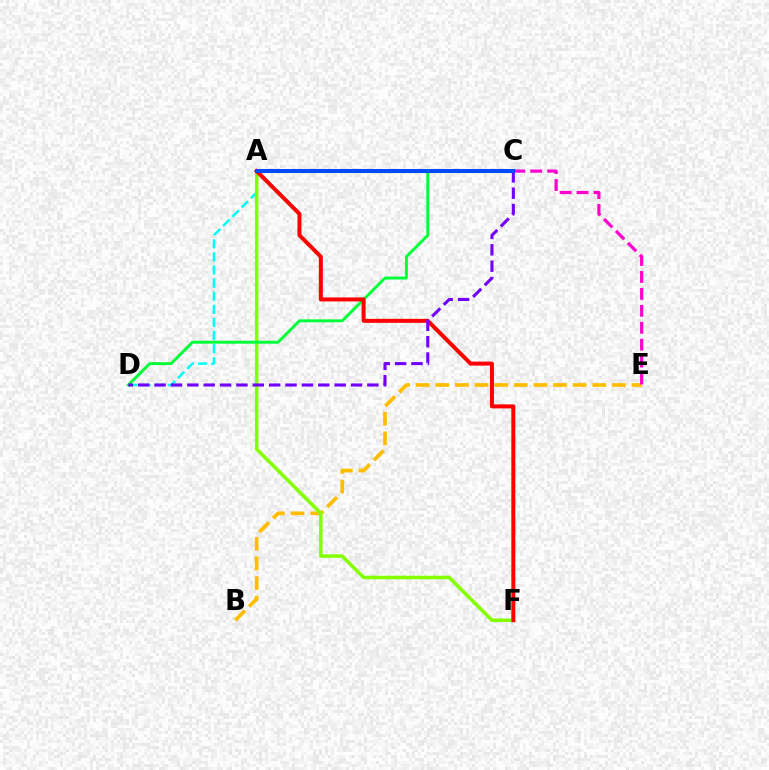{('A', 'D'): [{'color': '#00fff6', 'line_style': 'dashed', 'thickness': 1.78}], ('B', 'E'): [{'color': '#ffbd00', 'line_style': 'dashed', 'thickness': 2.67}], ('A', 'F'): [{'color': '#84ff00', 'line_style': 'solid', 'thickness': 2.54}, {'color': '#ff0000', 'line_style': 'solid', 'thickness': 2.87}], ('C', 'E'): [{'color': '#ff00cf', 'line_style': 'dashed', 'thickness': 2.3}], ('C', 'D'): [{'color': '#00ff39', 'line_style': 'solid', 'thickness': 2.12}, {'color': '#7200ff', 'line_style': 'dashed', 'thickness': 2.22}], ('A', 'C'): [{'color': '#004bff', 'line_style': 'solid', 'thickness': 2.92}]}